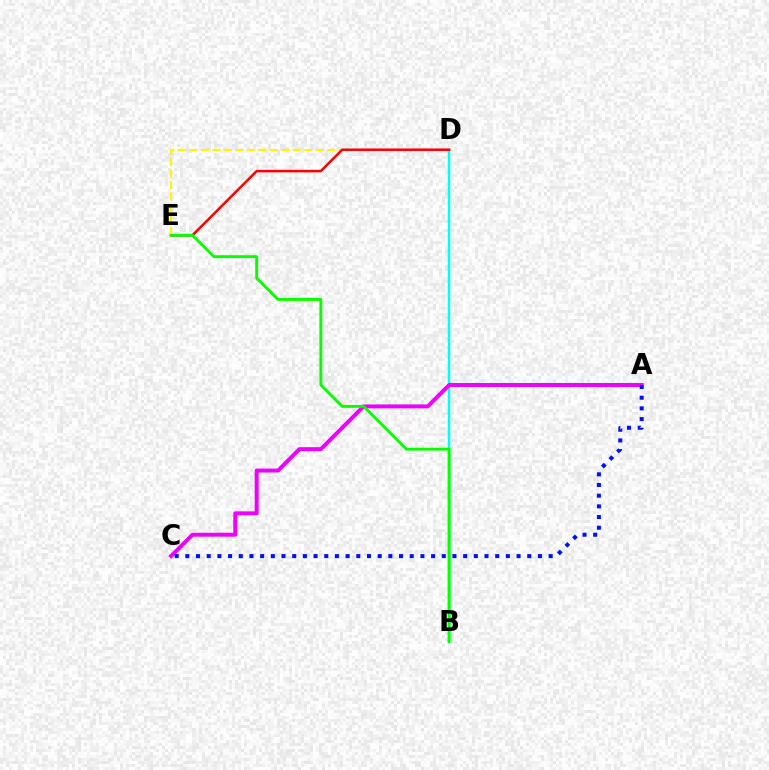{('B', 'D'): [{'color': '#00fff6', 'line_style': 'solid', 'thickness': 1.79}], ('A', 'C'): [{'color': '#ee00ff', 'line_style': 'solid', 'thickness': 2.86}, {'color': '#0010ff', 'line_style': 'dotted', 'thickness': 2.9}], ('D', 'E'): [{'color': '#fcf500', 'line_style': 'dashed', 'thickness': 1.56}, {'color': '#ff0000', 'line_style': 'solid', 'thickness': 1.81}], ('B', 'E'): [{'color': '#08ff00', 'line_style': 'solid', 'thickness': 2.08}]}